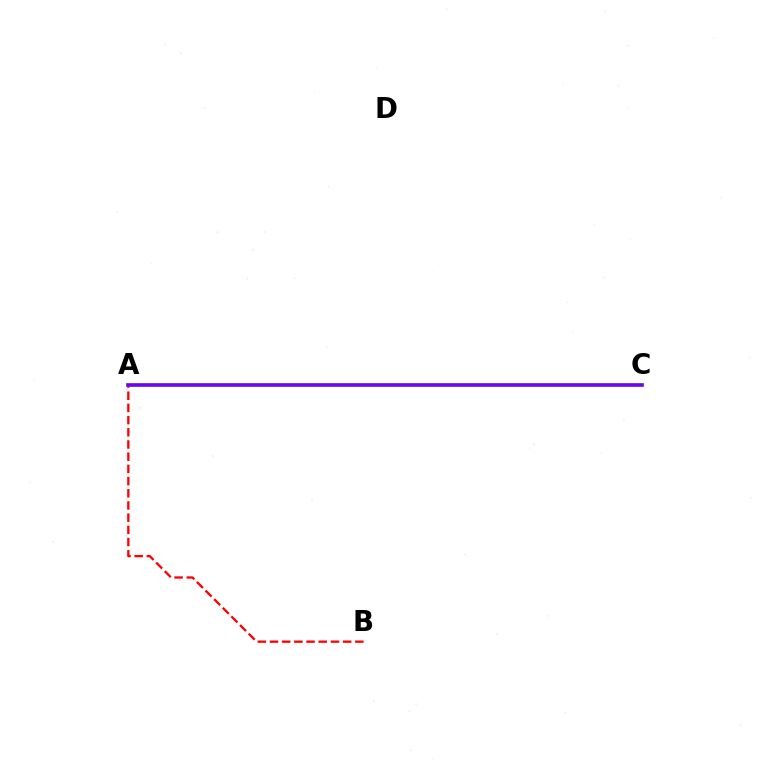{('A', 'C'): [{'color': '#84ff00', 'line_style': 'solid', 'thickness': 2.62}, {'color': '#00fff6', 'line_style': 'dotted', 'thickness': 1.52}, {'color': '#7200ff', 'line_style': 'solid', 'thickness': 2.55}], ('A', 'B'): [{'color': '#ff0000', 'line_style': 'dashed', 'thickness': 1.66}]}